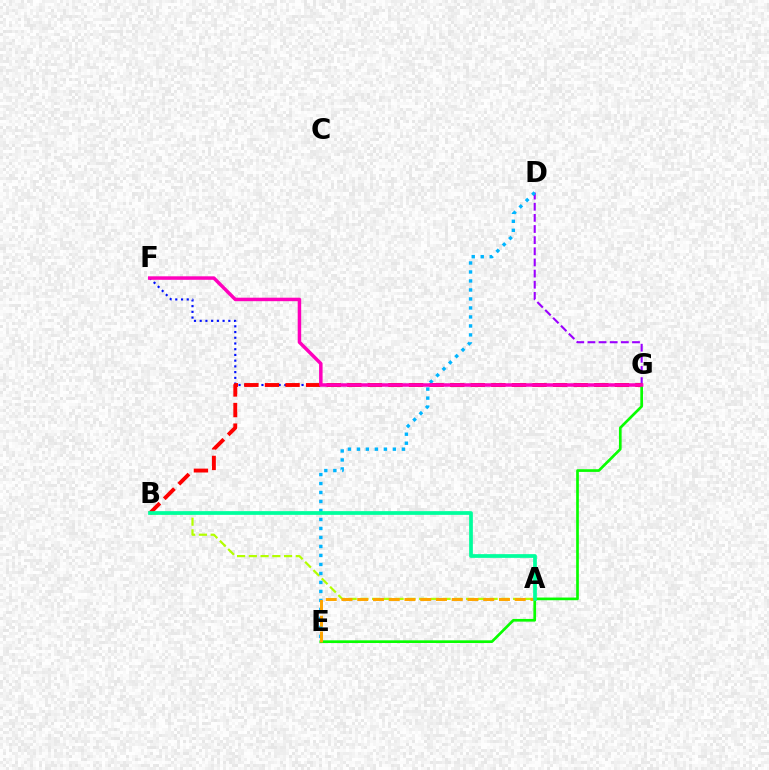{('D', 'G'): [{'color': '#9b00ff', 'line_style': 'dashed', 'thickness': 1.51}], ('A', 'B'): [{'color': '#b3ff00', 'line_style': 'dashed', 'thickness': 1.6}, {'color': '#00ff9d', 'line_style': 'solid', 'thickness': 2.68}], ('F', 'G'): [{'color': '#0010ff', 'line_style': 'dotted', 'thickness': 1.56}, {'color': '#ff00bd', 'line_style': 'solid', 'thickness': 2.51}], ('B', 'G'): [{'color': '#ff0000', 'line_style': 'dashed', 'thickness': 2.8}], ('E', 'G'): [{'color': '#08ff00', 'line_style': 'solid', 'thickness': 1.93}], ('D', 'E'): [{'color': '#00b5ff', 'line_style': 'dotted', 'thickness': 2.44}], ('A', 'E'): [{'color': '#ffa500', 'line_style': 'dashed', 'thickness': 2.14}]}